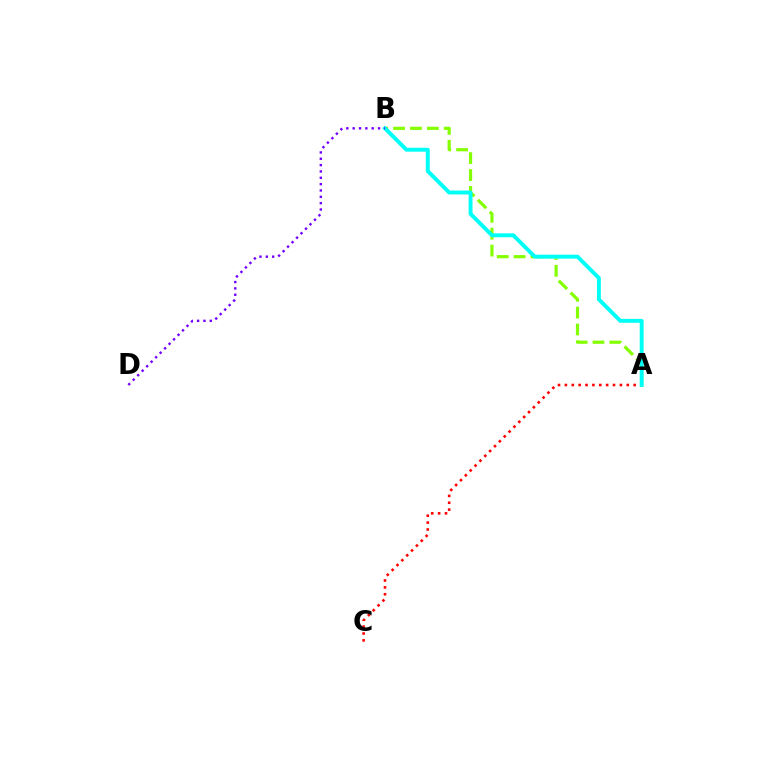{('A', 'C'): [{'color': '#ff0000', 'line_style': 'dotted', 'thickness': 1.87}], ('A', 'B'): [{'color': '#84ff00', 'line_style': 'dashed', 'thickness': 2.29}, {'color': '#00fff6', 'line_style': 'solid', 'thickness': 2.82}], ('B', 'D'): [{'color': '#7200ff', 'line_style': 'dotted', 'thickness': 1.72}]}